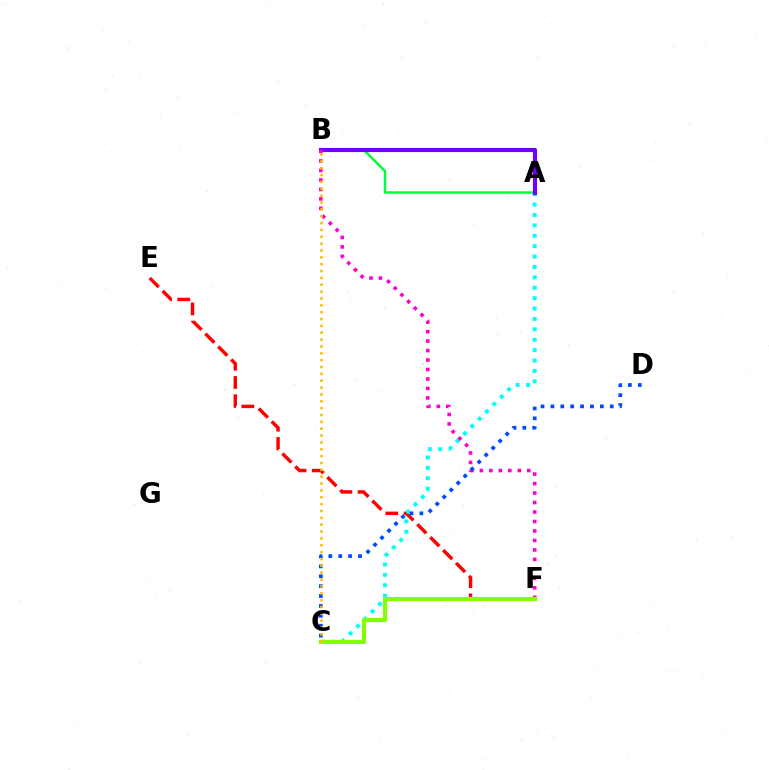{('E', 'F'): [{'color': '#ff0000', 'line_style': 'dashed', 'thickness': 2.48}], ('A', 'B'): [{'color': '#00ff39', 'line_style': 'solid', 'thickness': 1.77}, {'color': '#7200ff', 'line_style': 'solid', 'thickness': 2.99}], ('A', 'C'): [{'color': '#00fff6', 'line_style': 'dotted', 'thickness': 2.82}], ('B', 'F'): [{'color': '#ff00cf', 'line_style': 'dotted', 'thickness': 2.57}], ('C', 'D'): [{'color': '#004bff', 'line_style': 'dotted', 'thickness': 2.69}], ('C', 'F'): [{'color': '#84ff00', 'line_style': 'solid', 'thickness': 3.0}], ('B', 'C'): [{'color': '#ffbd00', 'line_style': 'dotted', 'thickness': 1.86}]}